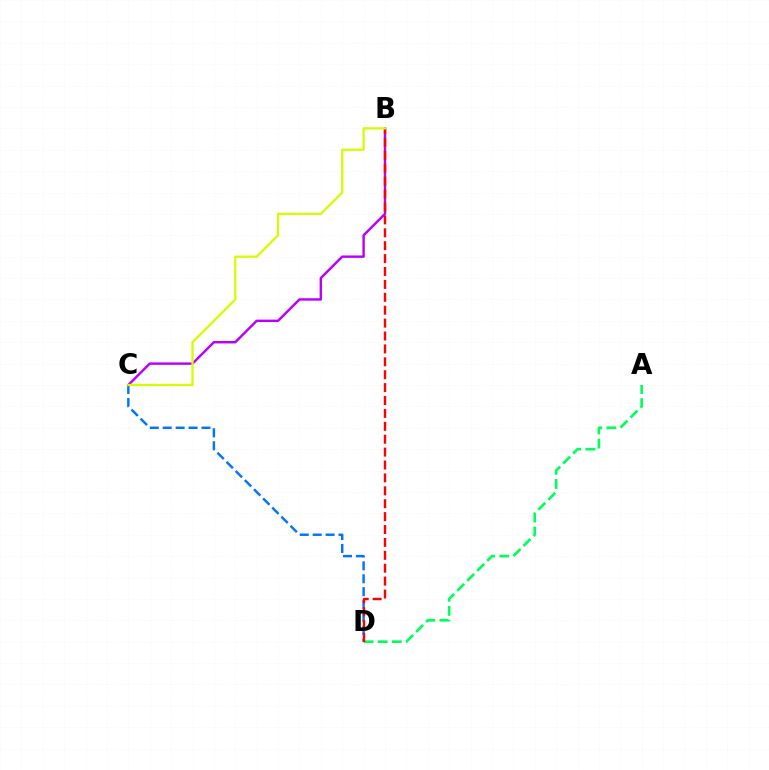{('C', 'D'): [{'color': '#0074ff', 'line_style': 'dashed', 'thickness': 1.76}], ('B', 'C'): [{'color': '#b900ff', 'line_style': 'solid', 'thickness': 1.75}, {'color': '#d1ff00', 'line_style': 'solid', 'thickness': 1.63}], ('A', 'D'): [{'color': '#00ff5c', 'line_style': 'dashed', 'thickness': 1.92}], ('B', 'D'): [{'color': '#ff0000', 'line_style': 'dashed', 'thickness': 1.75}]}